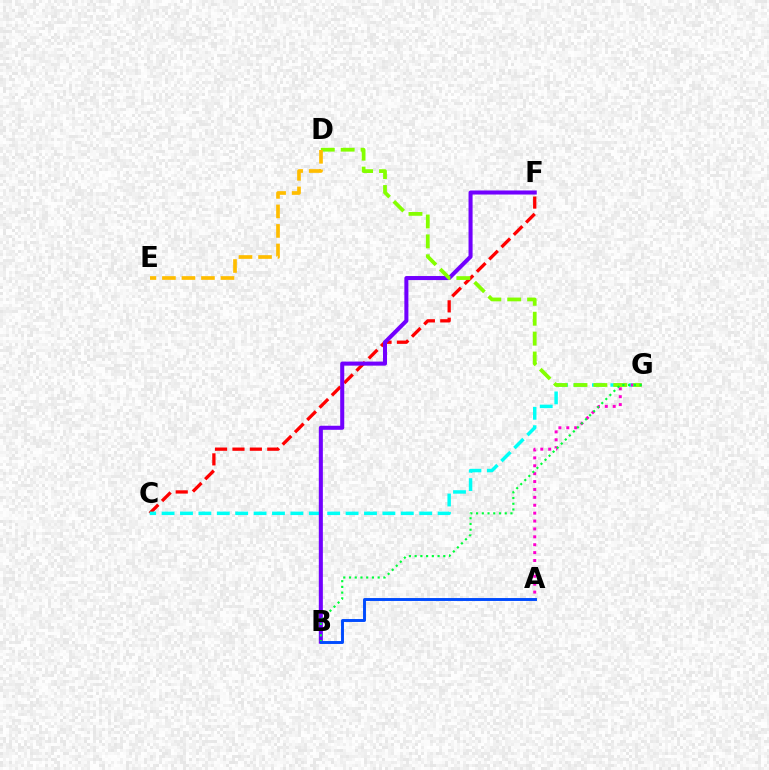{('C', 'F'): [{'color': '#ff0000', 'line_style': 'dashed', 'thickness': 2.36}], ('C', 'G'): [{'color': '#00fff6', 'line_style': 'dashed', 'thickness': 2.5}], ('A', 'G'): [{'color': '#ff00cf', 'line_style': 'dotted', 'thickness': 2.15}], ('B', 'F'): [{'color': '#7200ff', 'line_style': 'solid', 'thickness': 2.92}], ('D', 'G'): [{'color': '#84ff00', 'line_style': 'dashed', 'thickness': 2.7}], ('B', 'G'): [{'color': '#00ff39', 'line_style': 'dotted', 'thickness': 1.56}], ('D', 'E'): [{'color': '#ffbd00', 'line_style': 'dashed', 'thickness': 2.65}], ('A', 'B'): [{'color': '#004bff', 'line_style': 'solid', 'thickness': 2.11}]}